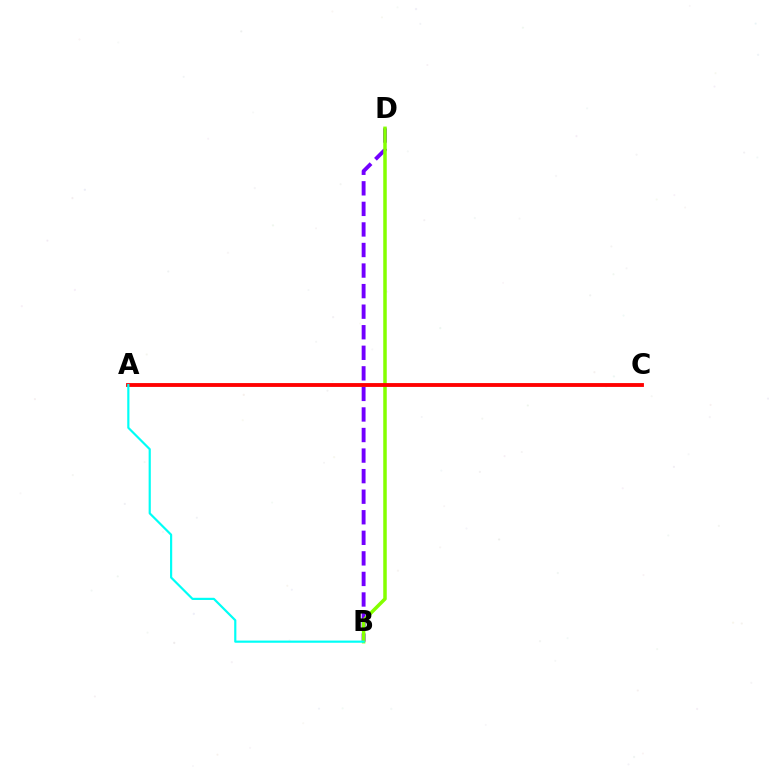{('B', 'D'): [{'color': '#7200ff', 'line_style': 'dashed', 'thickness': 2.79}, {'color': '#84ff00', 'line_style': 'solid', 'thickness': 2.52}], ('A', 'C'): [{'color': '#ff0000', 'line_style': 'solid', 'thickness': 2.77}], ('A', 'B'): [{'color': '#00fff6', 'line_style': 'solid', 'thickness': 1.57}]}